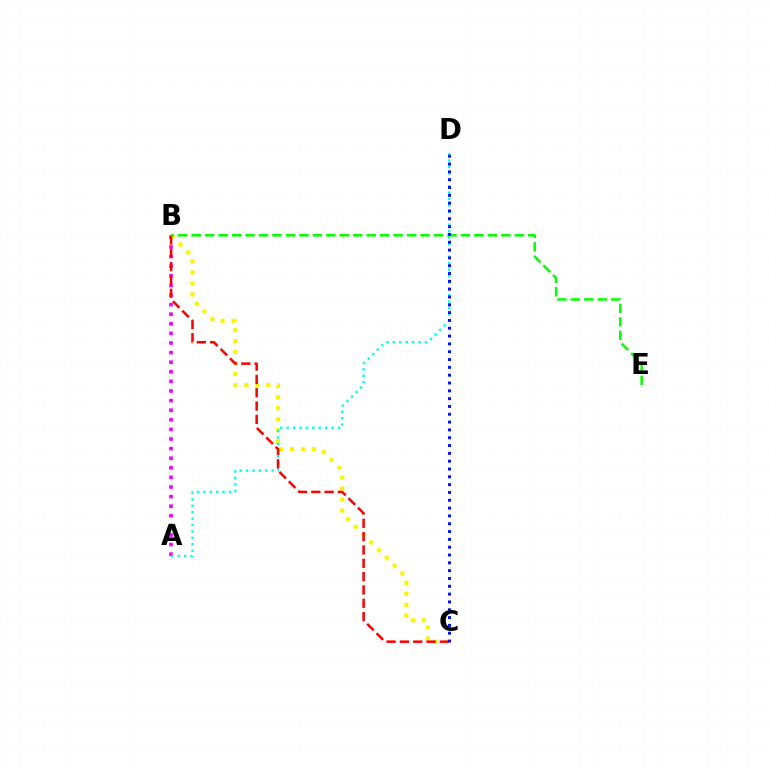{('A', 'B'): [{'color': '#ee00ff', 'line_style': 'dotted', 'thickness': 2.61}], ('B', 'C'): [{'color': '#fcf500', 'line_style': 'dotted', 'thickness': 2.99}, {'color': '#ff0000', 'line_style': 'dashed', 'thickness': 1.81}], ('A', 'D'): [{'color': '#00fff6', 'line_style': 'dotted', 'thickness': 1.74}], ('B', 'E'): [{'color': '#08ff00', 'line_style': 'dashed', 'thickness': 1.83}], ('C', 'D'): [{'color': '#0010ff', 'line_style': 'dotted', 'thickness': 2.12}]}